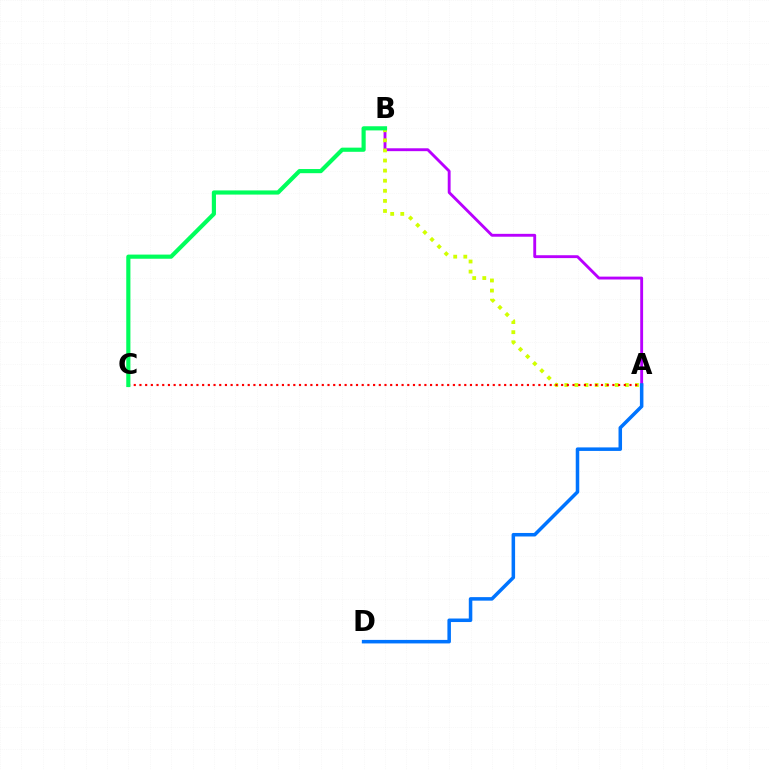{('A', 'B'): [{'color': '#b900ff', 'line_style': 'solid', 'thickness': 2.07}, {'color': '#d1ff00', 'line_style': 'dotted', 'thickness': 2.74}], ('A', 'C'): [{'color': '#ff0000', 'line_style': 'dotted', 'thickness': 1.55}], ('A', 'D'): [{'color': '#0074ff', 'line_style': 'solid', 'thickness': 2.54}], ('B', 'C'): [{'color': '#00ff5c', 'line_style': 'solid', 'thickness': 2.99}]}